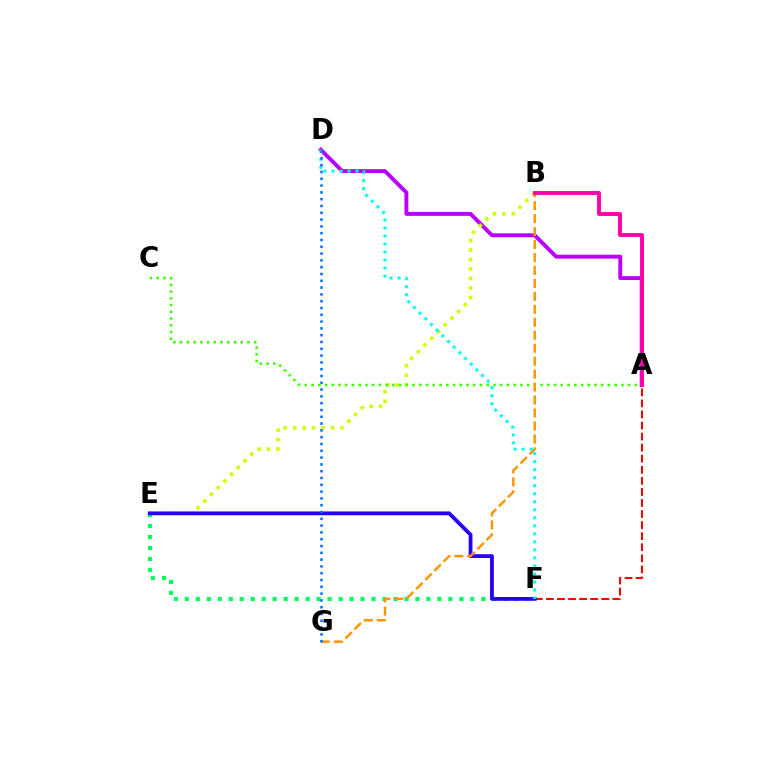{('A', 'D'): [{'color': '#b900ff', 'line_style': 'solid', 'thickness': 2.82}], ('B', 'E'): [{'color': '#d1ff00', 'line_style': 'dotted', 'thickness': 2.58}], ('A', 'F'): [{'color': '#ff0000', 'line_style': 'dashed', 'thickness': 1.5}], ('E', 'F'): [{'color': '#00ff5c', 'line_style': 'dotted', 'thickness': 2.98}, {'color': '#2500ff', 'line_style': 'solid', 'thickness': 2.73}], ('A', 'C'): [{'color': '#3dff00', 'line_style': 'dotted', 'thickness': 1.83}], ('B', 'G'): [{'color': '#ff9400', 'line_style': 'dashed', 'thickness': 1.76}], ('D', 'F'): [{'color': '#00fff6', 'line_style': 'dotted', 'thickness': 2.18}], ('D', 'G'): [{'color': '#0074ff', 'line_style': 'dotted', 'thickness': 1.85}], ('A', 'B'): [{'color': '#ff00ac', 'line_style': 'solid', 'thickness': 2.81}]}